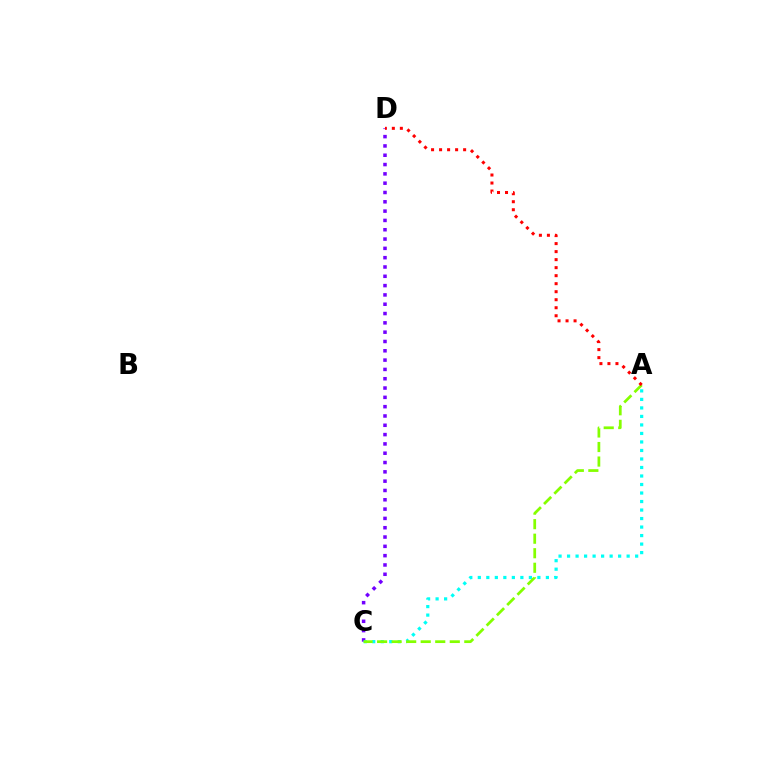{('C', 'D'): [{'color': '#7200ff', 'line_style': 'dotted', 'thickness': 2.53}], ('A', 'C'): [{'color': '#00fff6', 'line_style': 'dotted', 'thickness': 2.31}, {'color': '#84ff00', 'line_style': 'dashed', 'thickness': 1.97}], ('A', 'D'): [{'color': '#ff0000', 'line_style': 'dotted', 'thickness': 2.18}]}